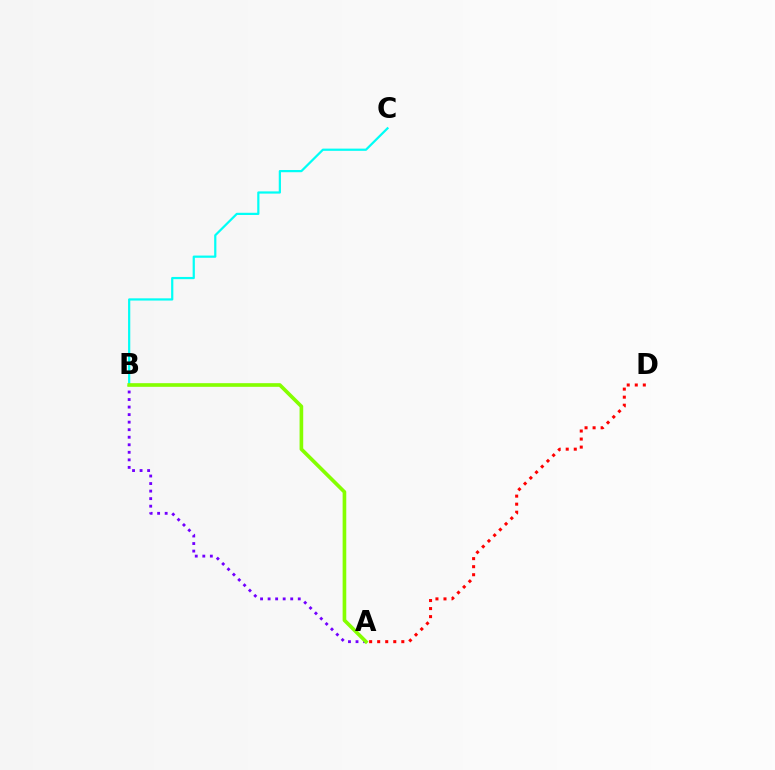{('B', 'C'): [{'color': '#00fff6', 'line_style': 'solid', 'thickness': 1.6}], ('A', 'B'): [{'color': '#7200ff', 'line_style': 'dotted', 'thickness': 2.05}, {'color': '#84ff00', 'line_style': 'solid', 'thickness': 2.63}], ('A', 'D'): [{'color': '#ff0000', 'line_style': 'dotted', 'thickness': 2.19}]}